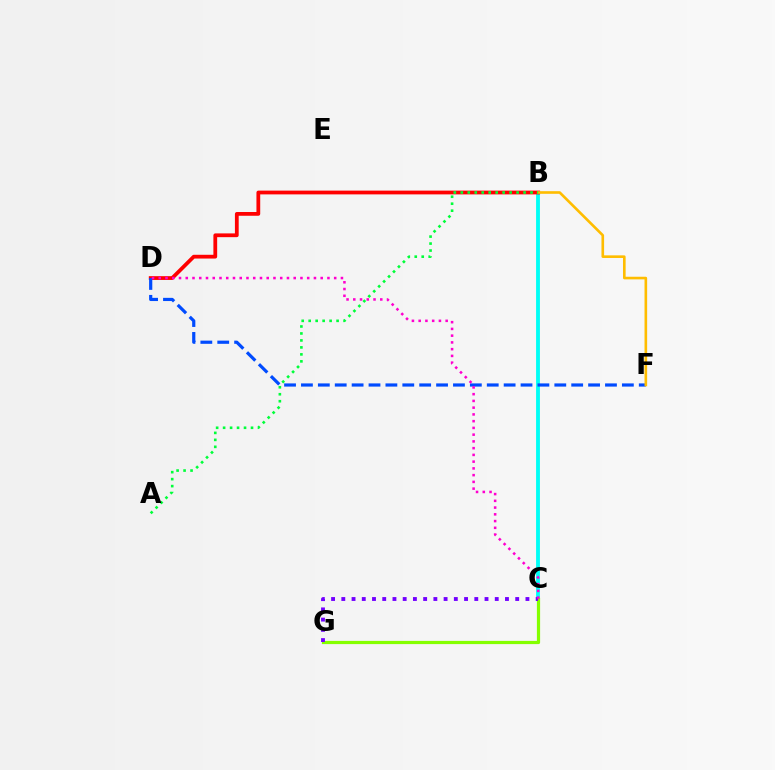{('B', 'C'): [{'color': '#00fff6', 'line_style': 'solid', 'thickness': 2.77}], ('B', 'D'): [{'color': '#ff0000', 'line_style': 'solid', 'thickness': 2.71}], ('C', 'G'): [{'color': '#84ff00', 'line_style': 'solid', 'thickness': 2.31}, {'color': '#7200ff', 'line_style': 'dotted', 'thickness': 2.78}], ('D', 'F'): [{'color': '#004bff', 'line_style': 'dashed', 'thickness': 2.29}], ('B', 'F'): [{'color': '#ffbd00', 'line_style': 'solid', 'thickness': 1.89}], ('A', 'B'): [{'color': '#00ff39', 'line_style': 'dotted', 'thickness': 1.89}], ('C', 'D'): [{'color': '#ff00cf', 'line_style': 'dotted', 'thickness': 1.83}]}